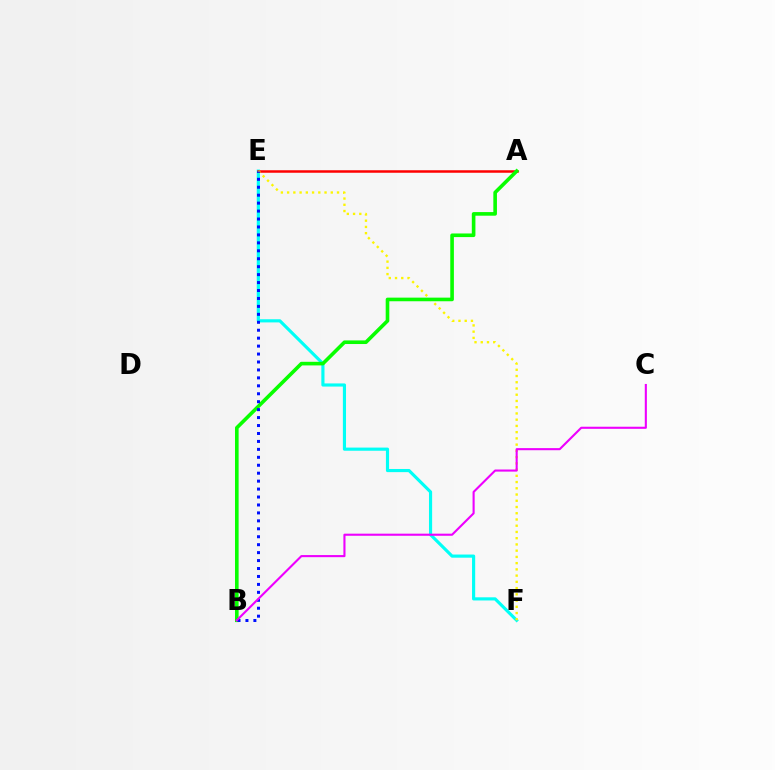{('E', 'F'): [{'color': '#00fff6', 'line_style': 'solid', 'thickness': 2.27}, {'color': '#fcf500', 'line_style': 'dotted', 'thickness': 1.69}], ('A', 'E'): [{'color': '#ff0000', 'line_style': 'solid', 'thickness': 1.8}], ('A', 'B'): [{'color': '#08ff00', 'line_style': 'solid', 'thickness': 2.6}], ('B', 'E'): [{'color': '#0010ff', 'line_style': 'dotted', 'thickness': 2.16}], ('B', 'C'): [{'color': '#ee00ff', 'line_style': 'solid', 'thickness': 1.52}]}